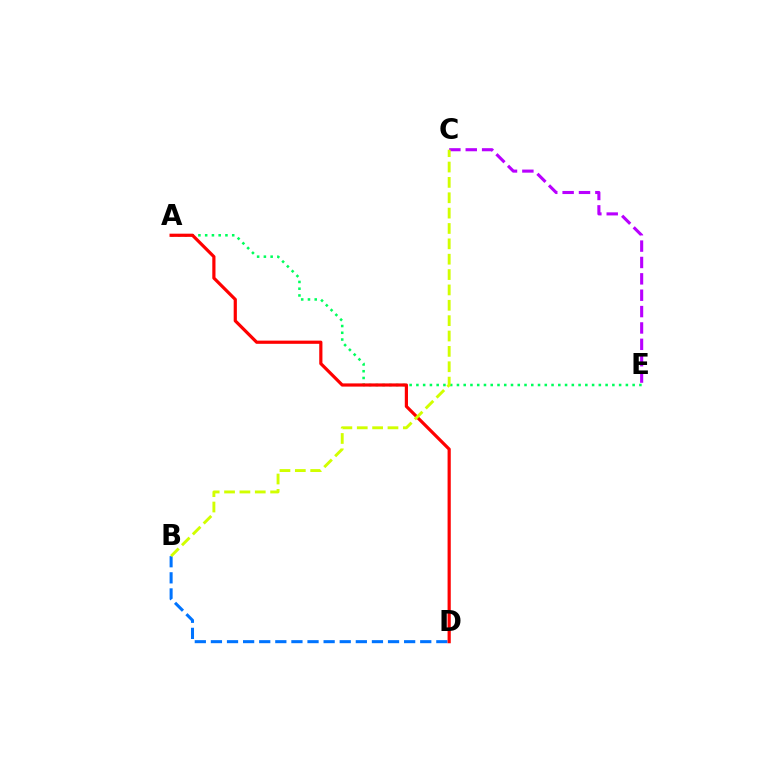{('C', 'E'): [{'color': '#b900ff', 'line_style': 'dashed', 'thickness': 2.22}], ('A', 'E'): [{'color': '#00ff5c', 'line_style': 'dotted', 'thickness': 1.84}], ('B', 'D'): [{'color': '#0074ff', 'line_style': 'dashed', 'thickness': 2.19}], ('A', 'D'): [{'color': '#ff0000', 'line_style': 'solid', 'thickness': 2.3}], ('B', 'C'): [{'color': '#d1ff00', 'line_style': 'dashed', 'thickness': 2.09}]}